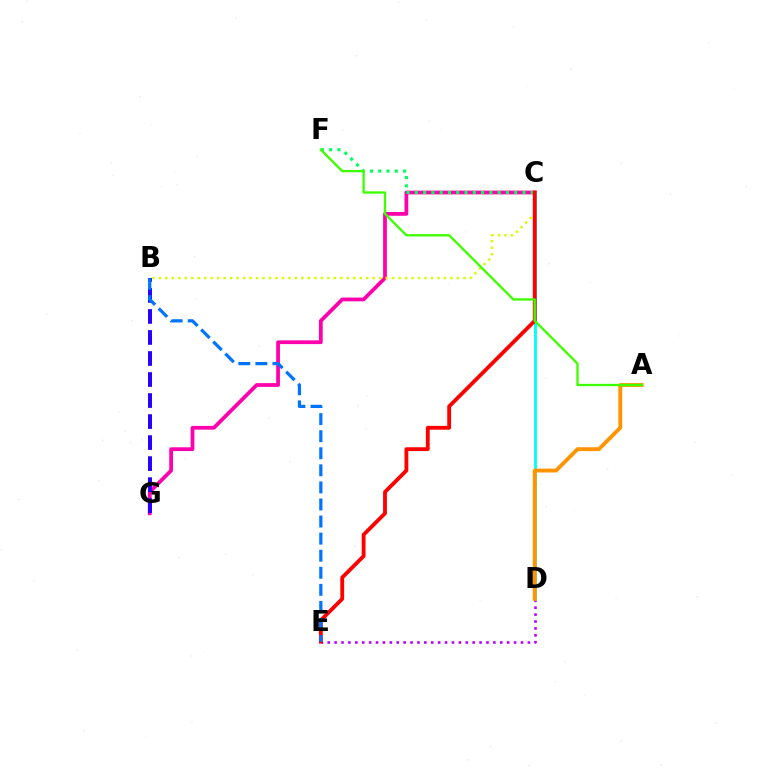{('C', 'G'): [{'color': '#ff00ac', 'line_style': 'solid', 'thickness': 2.71}], ('D', 'E'): [{'color': '#b900ff', 'line_style': 'dotted', 'thickness': 1.88}], ('B', 'G'): [{'color': '#2500ff', 'line_style': 'dashed', 'thickness': 2.86}], ('C', 'D'): [{'color': '#00fff6', 'line_style': 'solid', 'thickness': 2.03}], ('A', 'D'): [{'color': '#ff9400', 'line_style': 'solid', 'thickness': 2.79}], ('C', 'F'): [{'color': '#00ff5c', 'line_style': 'dotted', 'thickness': 2.25}], ('B', 'C'): [{'color': '#d1ff00', 'line_style': 'dotted', 'thickness': 1.76}], ('C', 'E'): [{'color': '#ff0000', 'line_style': 'solid', 'thickness': 2.76}], ('B', 'E'): [{'color': '#0074ff', 'line_style': 'dashed', 'thickness': 2.32}], ('A', 'F'): [{'color': '#3dff00', 'line_style': 'solid', 'thickness': 1.67}]}